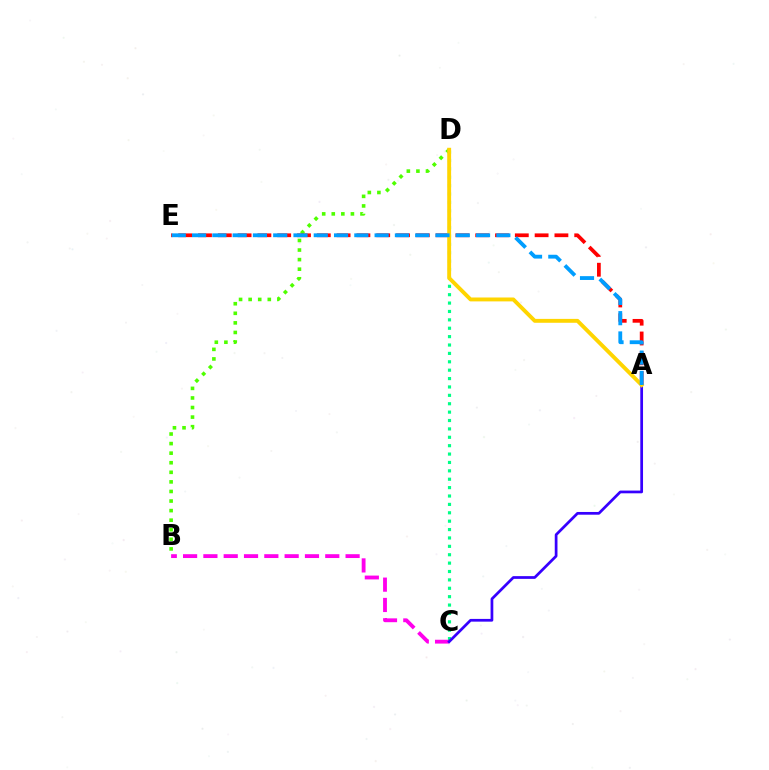{('B', 'D'): [{'color': '#4fff00', 'line_style': 'dotted', 'thickness': 2.6}], ('C', 'D'): [{'color': '#00ff86', 'line_style': 'dotted', 'thickness': 2.28}], ('B', 'C'): [{'color': '#ff00ed', 'line_style': 'dashed', 'thickness': 2.76}], ('A', 'E'): [{'color': '#ff0000', 'line_style': 'dashed', 'thickness': 2.69}, {'color': '#009eff', 'line_style': 'dashed', 'thickness': 2.76}], ('A', 'C'): [{'color': '#3700ff', 'line_style': 'solid', 'thickness': 1.97}], ('A', 'D'): [{'color': '#ffd500', 'line_style': 'solid', 'thickness': 2.8}]}